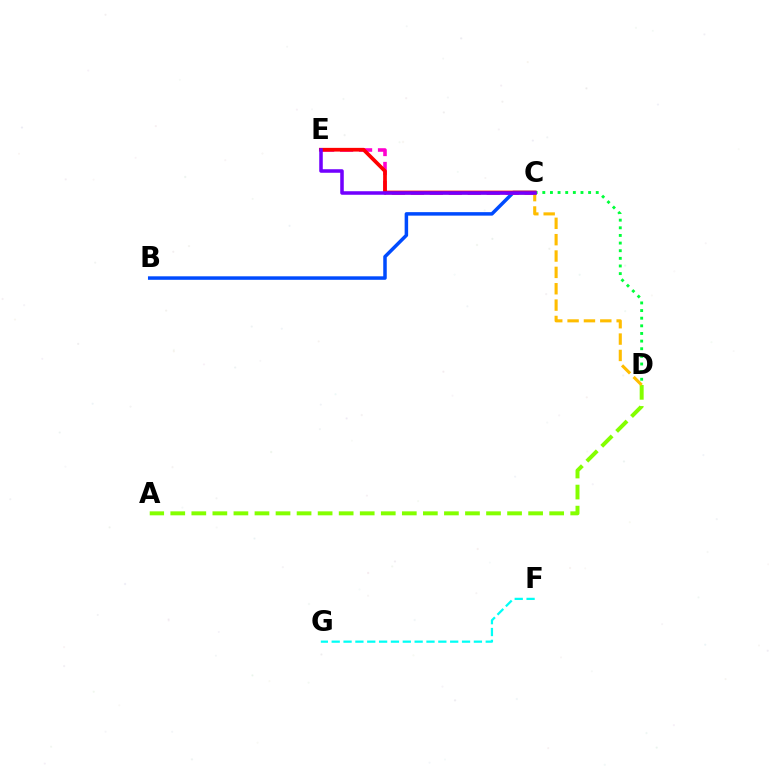{('B', 'C'): [{'color': '#004bff', 'line_style': 'solid', 'thickness': 2.52}], ('F', 'G'): [{'color': '#00fff6', 'line_style': 'dashed', 'thickness': 1.61}], ('C', 'E'): [{'color': '#ff00cf', 'line_style': 'dashed', 'thickness': 2.58}, {'color': '#ff0000', 'line_style': 'solid', 'thickness': 2.67}, {'color': '#7200ff', 'line_style': 'solid', 'thickness': 2.55}], ('A', 'D'): [{'color': '#84ff00', 'line_style': 'dashed', 'thickness': 2.86}], ('C', 'D'): [{'color': '#00ff39', 'line_style': 'dotted', 'thickness': 2.07}, {'color': '#ffbd00', 'line_style': 'dashed', 'thickness': 2.22}]}